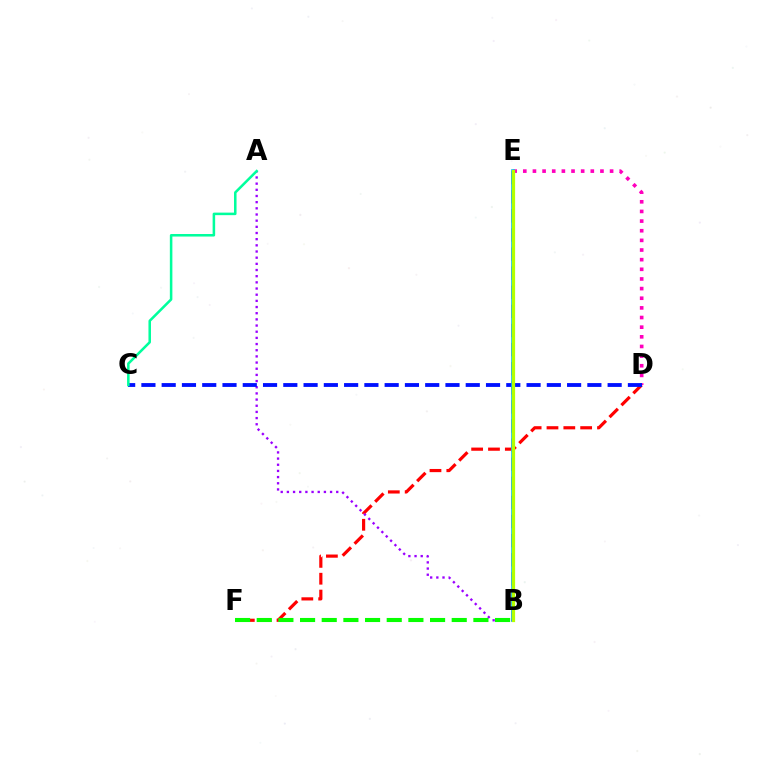{('D', 'F'): [{'color': '#ff0000', 'line_style': 'dashed', 'thickness': 2.29}], ('A', 'B'): [{'color': '#9b00ff', 'line_style': 'dotted', 'thickness': 1.68}], ('B', 'E'): [{'color': '#ffa500', 'line_style': 'dashed', 'thickness': 2.6}, {'color': '#00b5ff', 'line_style': 'solid', 'thickness': 2.59}, {'color': '#b3ff00', 'line_style': 'solid', 'thickness': 2.31}], ('D', 'E'): [{'color': '#ff00bd', 'line_style': 'dotted', 'thickness': 2.62}], ('B', 'F'): [{'color': '#08ff00', 'line_style': 'dashed', 'thickness': 2.94}], ('C', 'D'): [{'color': '#0010ff', 'line_style': 'dashed', 'thickness': 2.75}], ('A', 'C'): [{'color': '#00ff9d', 'line_style': 'solid', 'thickness': 1.82}]}